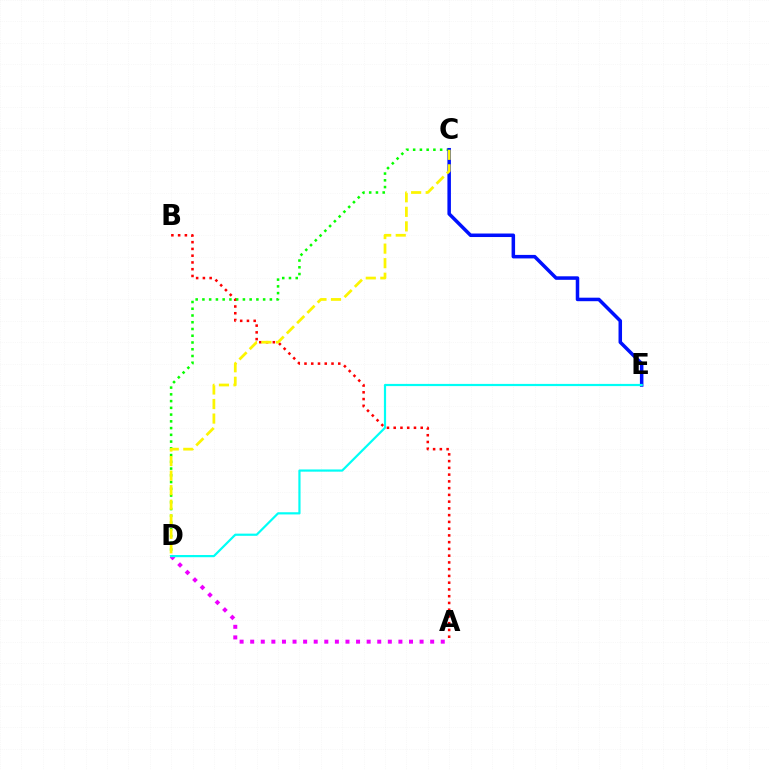{('A', 'D'): [{'color': '#ee00ff', 'line_style': 'dotted', 'thickness': 2.88}], ('A', 'B'): [{'color': '#ff0000', 'line_style': 'dotted', 'thickness': 1.83}], ('C', 'D'): [{'color': '#08ff00', 'line_style': 'dotted', 'thickness': 1.83}, {'color': '#fcf500', 'line_style': 'dashed', 'thickness': 1.98}], ('C', 'E'): [{'color': '#0010ff', 'line_style': 'solid', 'thickness': 2.53}], ('D', 'E'): [{'color': '#00fff6', 'line_style': 'solid', 'thickness': 1.58}]}